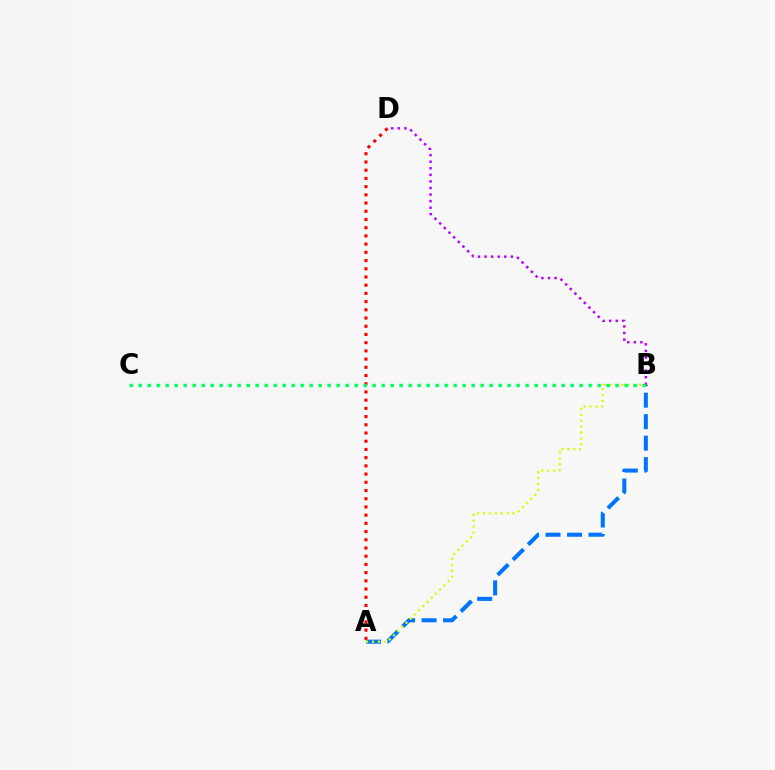{('A', 'B'): [{'color': '#0074ff', 'line_style': 'dashed', 'thickness': 2.92}, {'color': '#d1ff00', 'line_style': 'dotted', 'thickness': 1.61}], ('A', 'D'): [{'color': '#ff0000', 'line_style': 'dotted', 'thickness': 2.23}], ('B', 'D'): [{'color': '#b900ff', 'line_style': 'dotted', 'thickness': 1.79}], ('B', 'C'): [{'color': '#00ff5c', 'line_style': 'dotted', 'thickness': 2.45}]}